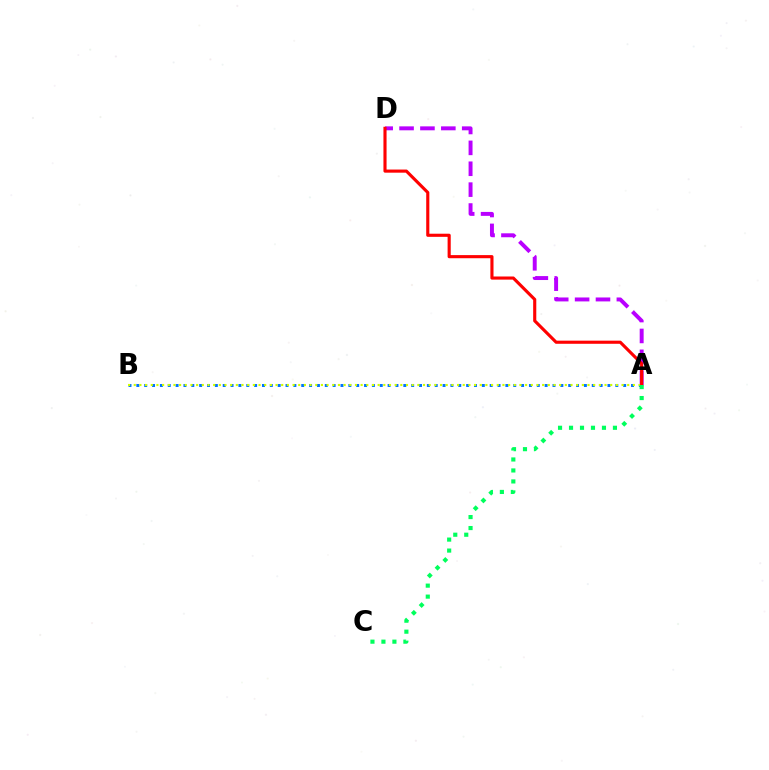{('A', 'D'): [{'color': '#b900ff', 'line_style': 'dashed', 'thickness': 2.84}, {'color': '#ff0000', 'line_style': 'solid', 'thickness': 2.25}], ('A', 'B'): [{'color': '#0074ff', 'line_style': 'dotted', 'thickness': 2.13}, {'color': '#d1ff00', 'line_style': 'dotted', 'thickness': 1.54}], ('A', 'C'): [{'color': '#00ff5c', 'line_style': 'dotted', 'thickness': 2.98}]}